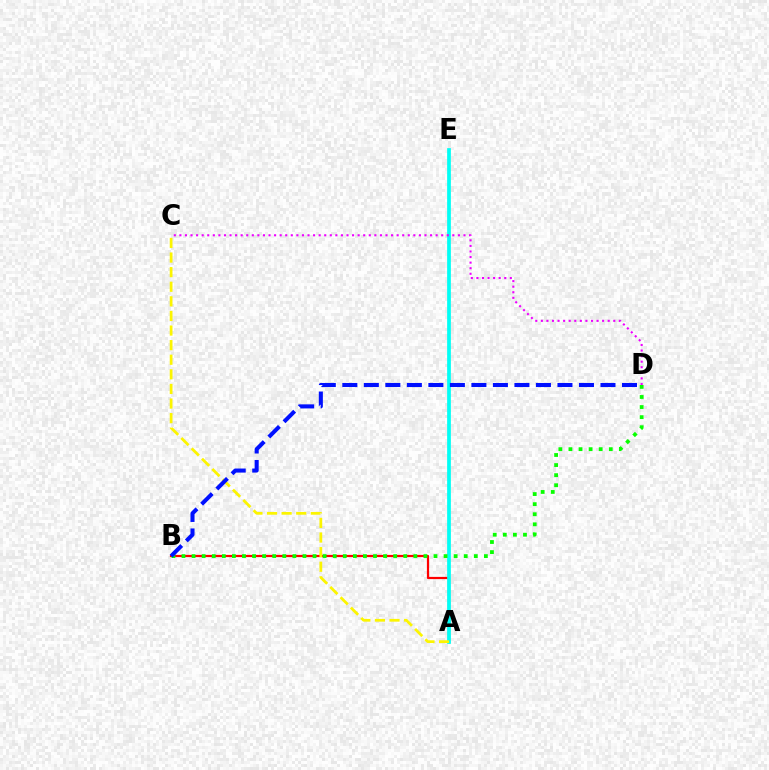{('A', 'B'): [{'color': '#ff0000', 'line_style': 'solid', 'thickness': 1.59}], ('A', 'E'): [{'color': '#00fff6', 'line_style': 'solid', 'thickness': 2.68}], ('C', 'D'): [{'color': '#ee00ff', 'line_style': 'dotted', 'thickness': 1.51}], ('B', 'D'): [{'color': '#08ff00', 'line_style': 'dotted', 'thickness': 2.74}, {'color': '#0010ff', 'line_style': 'dashed', 'thickness': 2.92}], ('A', 'C'): [{'color': '#fcf500', 'line_style': 'dashed', 'thickness': 1.98}]}